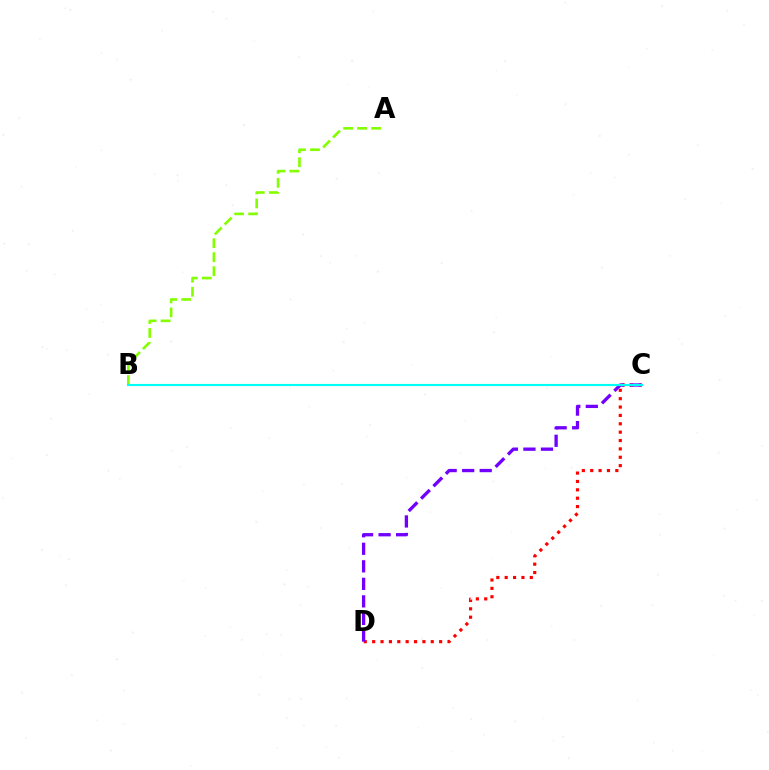{('C', 'D'): [{'color': '#ff0000', 'line_style': 'dotted', 'thickness': 2.27}, {'color': '#7200ff', 'line_style': 'dashed', 'thickness': 2.38}], ('A', 'B'): [{'color': '#84ff00', 'line_style': 'dashed', 'thickness': 1.9}], ('B', 'C'): [{'color': '#00fff6', 'line_style': 'solid', 'thickness': 1.53}]}